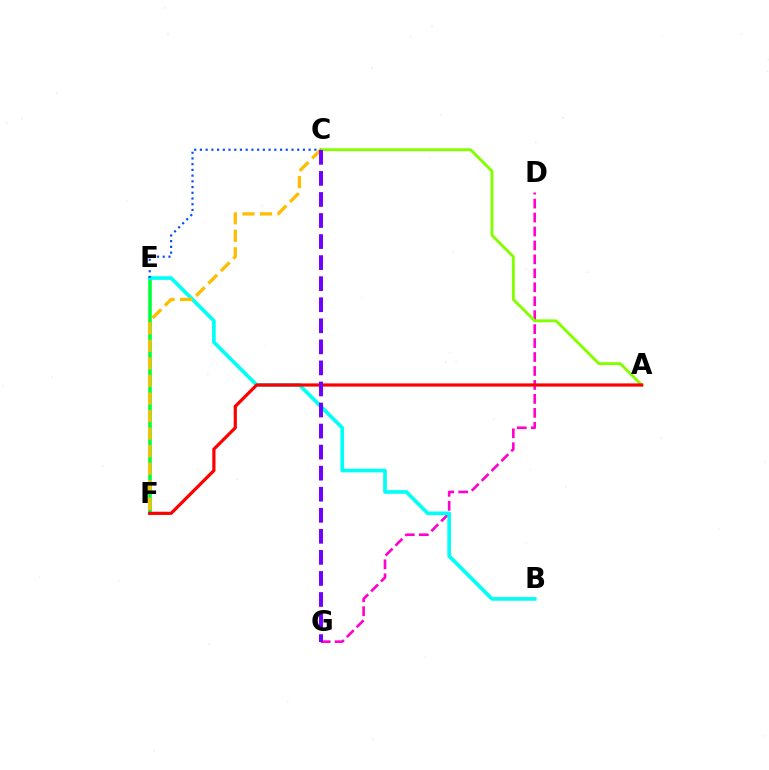{('D', 'G'): [{'color': '#ff00cf', 'line_style': 'dashed', 'thickness': 1.89}], ('E', 'F'): [{'color': '#00ff39', 'line_style': 'solid', 'thickness': 2.59}], ('B', 'E'): [{'color': '#00fff6', 'line_style': 'solid', 'thickness': 2.64}], ('A', 'C'): [{'color': '#84ff00', 'line_style': 'solid', 'thickness': 2.09}], ('C', 'E'): [{'color': '#004bff', 'line_style': 'dotted', 'thickness': 1.55}], ('A', 'F'): [{'color': '#ff0000', 'line_style': 'solid', 'thickness': 2.31}], ('C', 'F'): [{'color': '#ffbd00', 'line_style': 'dashed', 'thickness': 2.38}], ('C', 'G'): [{'color': '#7200ff', 'line_style': 'dashed', 'thickness': 2.86}]}